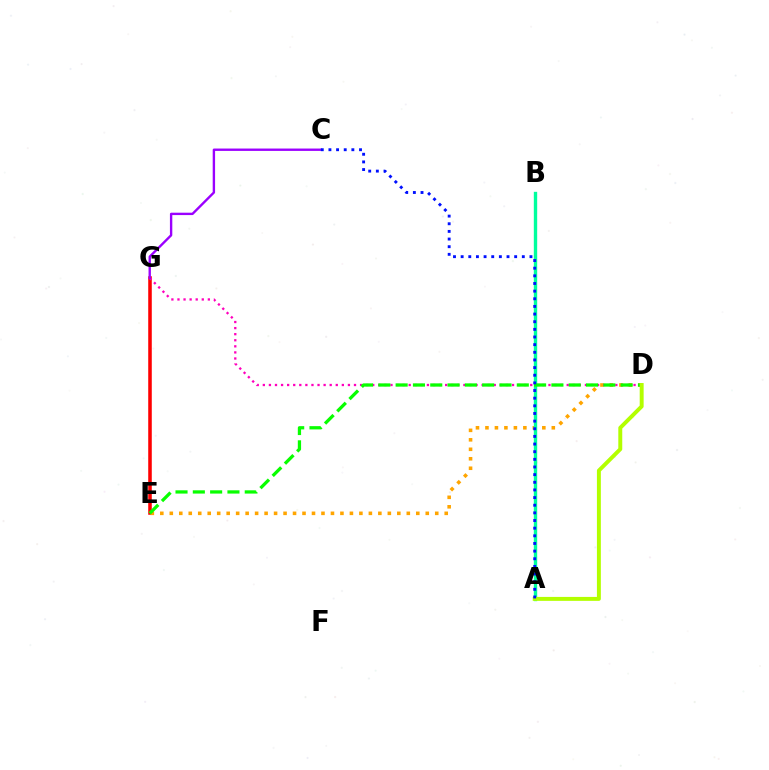{('E', 'G'): [{'color': '#ff0000', 'line_style': 'solid', 'thickness': 2.56}], ('D', 'E'): [{'color': '#ffa500', 'line_style': 'dotted', 'thickness': 2.58}, {'color': '#08ff00', 'line_style': 'dashed', 'thickness': 2.35}], ('A', 'B'): [{'color': '#00b5ff', 'line_style': 'dashed', 'thickness': 2.18}, {'color': '#00ff9d', 'line_style': 'solid', 'thickness': 2.41}], ('D', 'G'): [{'color': '#ff00bd', 'line_style': 'dotted', 'thickness': 1.65}], ('A', 'D'): [{'color': '#b3ff00', 'line_style': 'solid', 'thickness': 2.84}], ('C', 'G'): [{'color': '#9b00ff', 'line_style': 'solid', 'thickness': 1.71}], ('A', 'C'): [{'color': '#0010ff', 'line_style': 'dotted', 'thickness': 2.08}]}